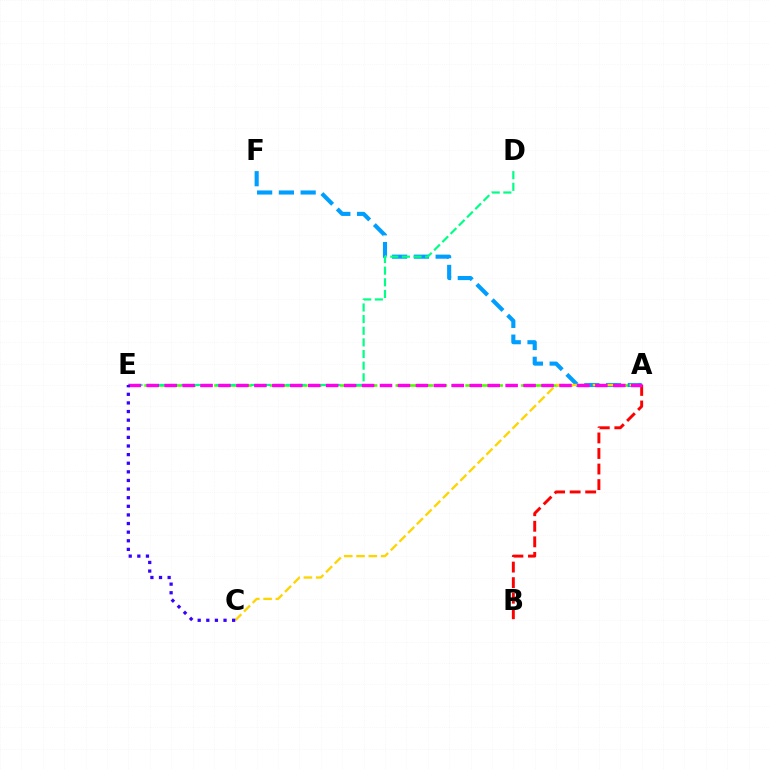{('A', 'E'): [{'color': '#4fff00', 'line_style': 'dashed', 'thickness': 1.9}, {'color': '#ff00ed', 'line_style': 'dashed', 'thickness': 2.44}], ('A', 'F'): [{'color': '#009eff', 'line_style': 'dashed', 'thickness': 2.96}], ('D', 'E'): [{'color': '#00ff86', 'line_style': 'dashed', 'thickness': 1.58}], ('A', 'C'): [{'color': '#ffd500', 'line_style': 'dashed', 'thickness': 1.67}], ('A', 'B'): [{'color': '#ff0000', 'line_style': 'dashed', 'thickness': 2.11}], ('C', 'E'): [{'color': '#3700ff', 'line_style': 'dotted', 'thickness': 2.34}]}